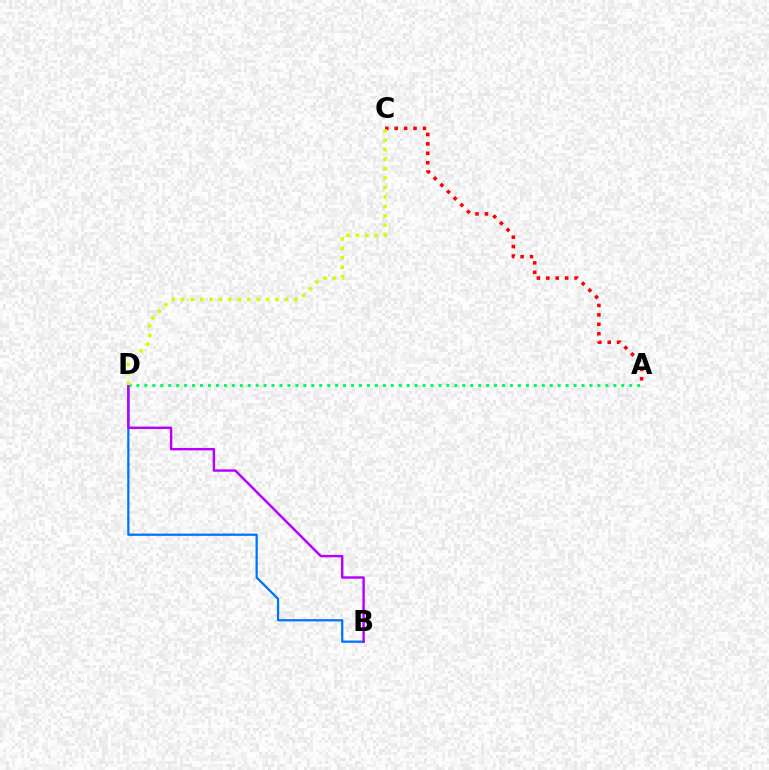{('A', 'C'): [{'color': '#ff0000', 'line_style': 'dotted', 'thickness': 2.56}], ('B', 'D'): [{'color': '#0074ff', 'line_style': 'solid', 'thickness': 1.63}, {'color': '#b900ff', 'line_style': 'solid', 'thickness': 1.75}], ('A', 'D'): [{'color': '#00ff5c', 'line_style': 'dotted', 'thickness': 2.16}], ('C', 'D'): [{'color': '#d1ff00', 'line_style': 'dotted', 'thickness': 2.56}]}